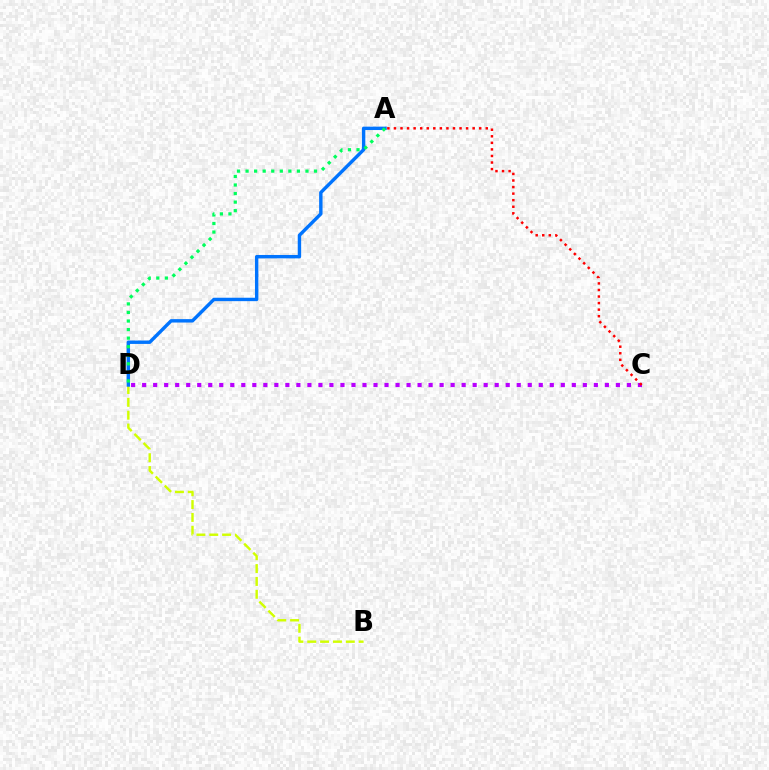{('B', 'D'): [{'color': '#d1ff00', 'line_style': 'dashed', 'thickness': 1.75}], ('C', 'D'): [{'color': '#b900ff', 'line_style': 'dotted', 'thickness': 2.99}], ('A', 'D'): [{'color': '#0074ff', 'line_style': 'solid', 'thickness': 2.45}, {'color': '#00ff5c', 'line_style': 'dotted', 'thickness': 2.33}], ('A', 'C'): [{'color': '#ff0000', 'line_style': 'dotted', 'thickness': 1.78}]}